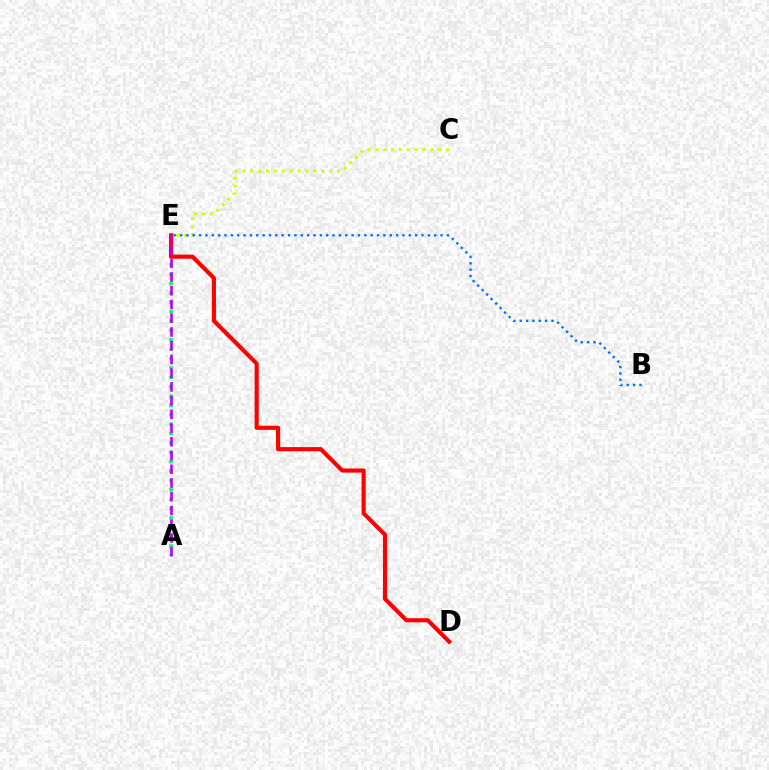{('A', 'E'): [{'color': '#00ff5c', 'line_style': 'dotted', 'thickness': 2.55}, {'color': '#b900ff', 'line_style': 'dashed', 'thickness': 1.87}], ('C', 'E'): [{'color': '#d1ff00', 'line_style': 'dotted', 'thickness': 2.14}], ('B', 'E'): [{'color': '#0074ff', 'line_style': 'dotted', 'thickness': 1.73}], ('D', 'E'): [{'color': '#ff0000', 'line_style': 'solid', 'thickness': 2.97}]}